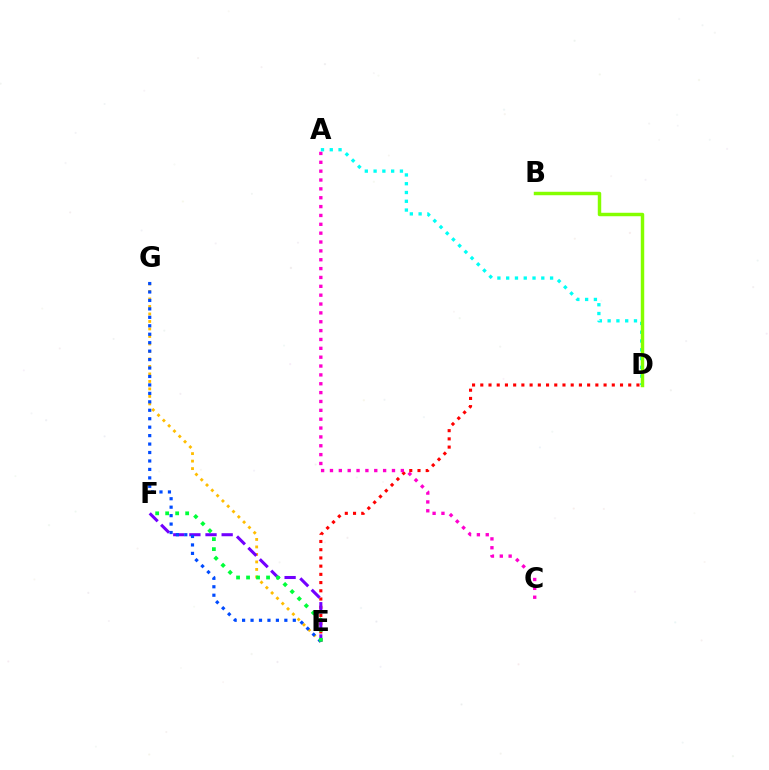{('A', 'D'): [{'color': '#00fff6', 'line_style': 'dotted', 'thickness': 2.39}], ('E', 'G'): [{'color': '#ffbd00', 'line_style': 'dotted', 'thickness': 2.04}, {'color': '#004bff', 'line_style': 'dotted', 'thickness': 2.3}], ('D', 'E'): [{'color': '#ff0000', 'line_style': 'dotted', 'thickness': 2.23}], ('E', 'F'): [{'color': '#7200ff', 'line_style': 'dashed', 'thickness': 2.19}, {'color': '#00ff39', 'line_style': 'dotted', 'thickness': 2.72}], ('A', 'C'): [{'color': '#ff00cf', 'line_style': 'dotted', 'thickness': 2.41}], ('B', 'D'): [{'color': '#84ff00', 'line_style': 'solid', 'thickness': 2.49}]}